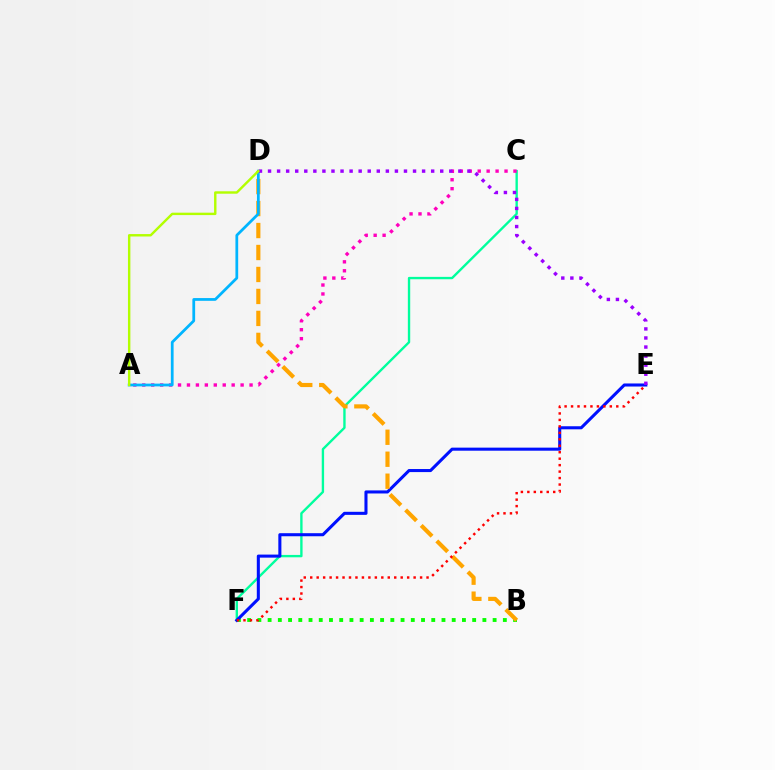{('B', 'F'): [{'color': '#08ff00', 'line_style': 'dotted', 'thickness': 2.78}], ('C', 'F'): [{'color': '#00ff9d', 'line_style': 'solid', 'thickness': 1.7}], ('E', 'F'): [{'color': '#0010ff', 'line_style': 'solid', 'thickness': 2.2}, {'color': '#ff0000', 'line_style': 'dotted', 'thickness': 1.76}], ('A', 'C'): [{'color': '#ff00bd', 'line_style': 'dotted', 'thickness': 2.43}], ('B', 'D'): [{'color': '#ffa500', 'line_style': 'dashed', 'thickness': 2.98}], ('A', 'D'): [{'color': '#00b5ff', 'line_style': 'solid', 'thickness': 1.98}, {'color': '#b3ff00', 'line_style': 'solid', 'thickness': 1.74}], ('D', 'E'): [{'color': '#9b00ff', 'line_style': 'dotted', 'thickness': 2.46}]}